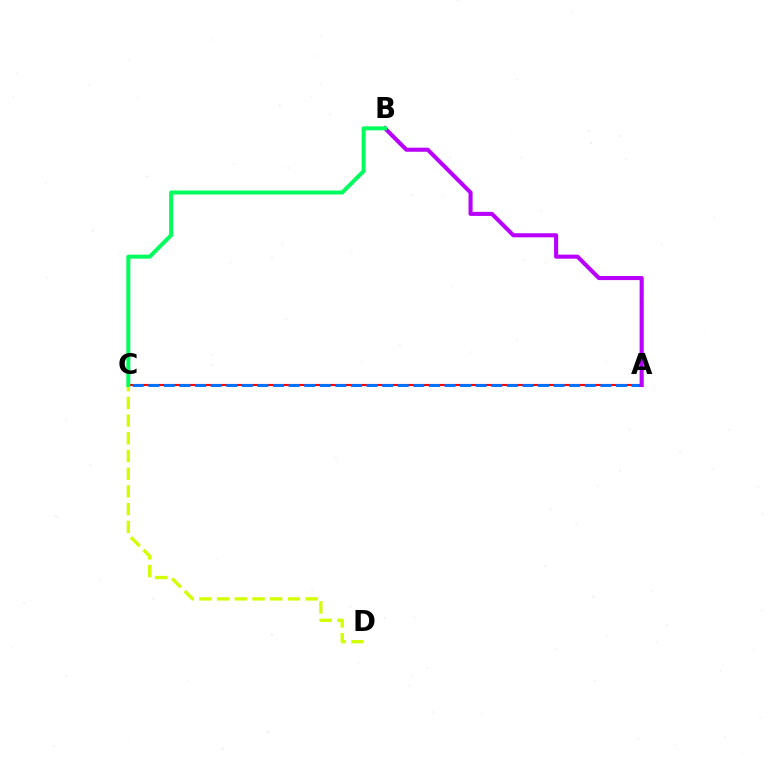{('A', 'C'): [{'color': '#ff0000', 'line_style': 'solid', 'thickness': 1.54}, {'color': '#0074ff', 'line_style': 'dashed', 'thickness': 2.12}], ('C', 'D'): [{'color': '#d1ff00', 'line_style': 'dashed', 'thickness': 2.41}], ('A', 'B'): [{'color': '#b900ff', 'line_style': 'solid', 'thickness': 2.93}], ('B', 'C'): [{'color': '#00ff5c', 'line_style': 'solid', 'thickness': 2.88}]}